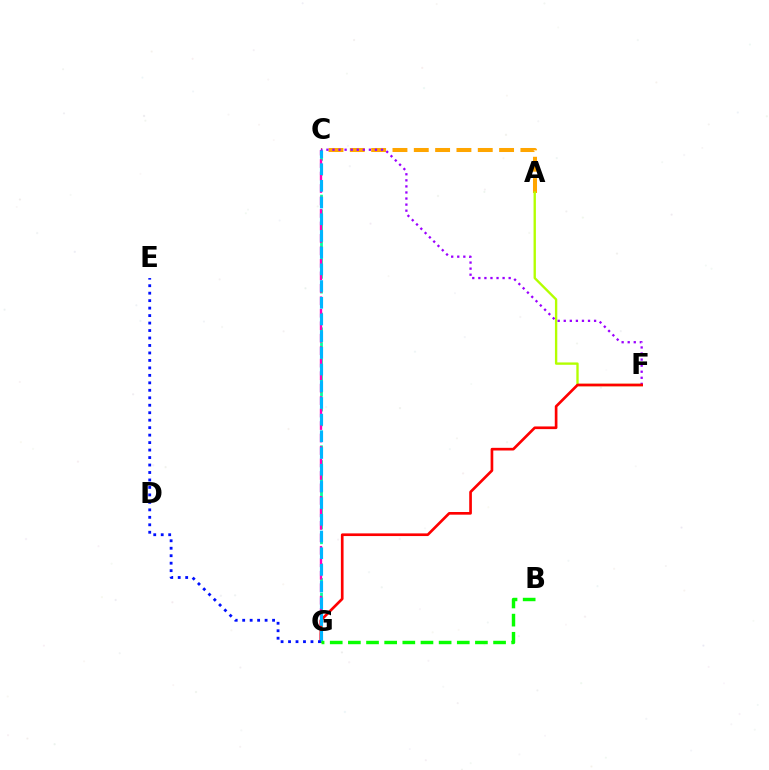{('C', 'G'): [{'color': '#00ff9d', 'line_style': 'dashed', 'thickness': 2.0}, {'color': '#ff00bd', 'line_style': 'dashed', 'thickness': 1.69}, {'color': '#00b5ff', 'line_style': 'dashed', 'thickness': 2.27}], ('A', 'C'): [{'color': '#ffa500', 'line_style': 'dashed', 'thickness': 2.9}], ('A', 'F'): [{'color': '#b3ff00', 'line_style': 'solid', 'thickness': 1.7}], ('C', 'F'): [{'color': '#9b00ff', 'line_style': 'dotted', 'thickness': 1.65}], ('F', 'G'): [{'color': '#ff0000', 'line_style': 'solid', 'thickness': 1.92}], ('B', 'G'): [{'color': '#08ff00', 'line_style': 'dashed', 'thickness': 2.47}], ('E', 'G'): [{'color': '#0010ff', 'line_style': 'dotted', 'thickness': 2.03}]}